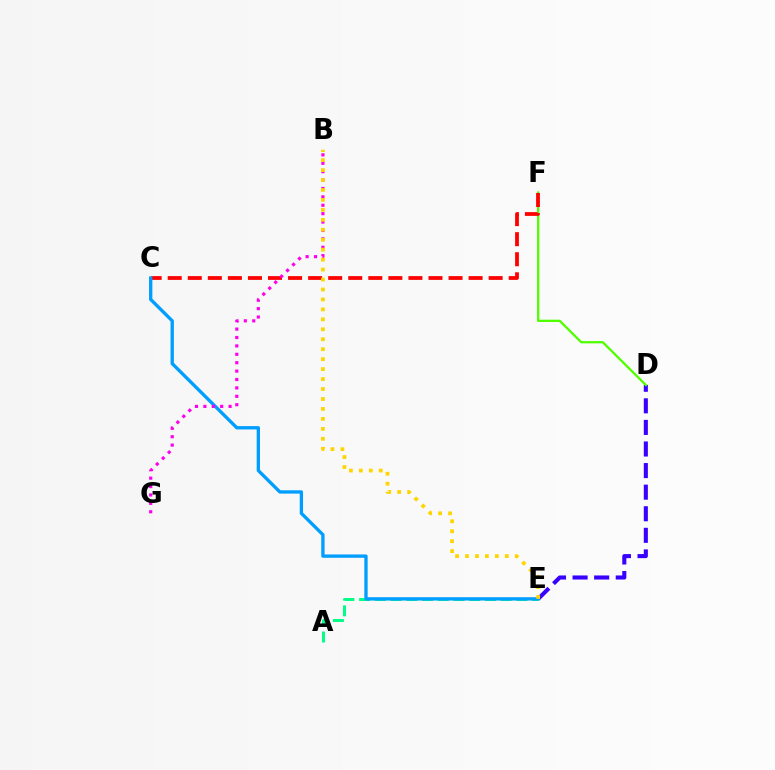{('A', 'E'): [{'color': '#00ff86', 'line_style': 'dashed', 'thickness': 2.14}], ('D', 'E'): [{'color': '#3700ff', 'line_style': 'dashed', 'thickness': 2.93}], ('D', 'F'): [{'color': '#4fff00', 'line_style': 'solid', 'thickness': 1.64}], ('C', 'F'): [{'color': '#ff0000', 'line_style': 'dashed', 'thickness': 2.72}], ('C', 'E'): [{'color': '#009eff', 'line_style': 'solid', 'thickness': 2.39}], ('B', 'G'): [{'color': '#ff00ed', 'line_style': 'dotted', 'thickness': 2.28}], ('B', 'E'): [{'color': '#ffd500', 'line_style': 'dotted', 'thickness': 2.7}]}